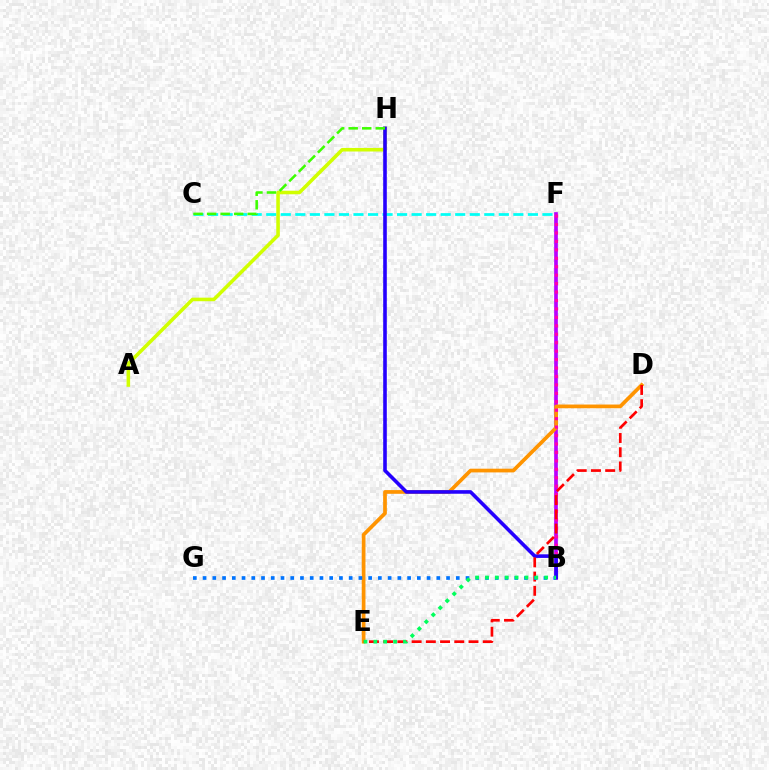{('C', 'F'): [{'color': '#00fff6', 'line_style': 'dashed', 'thickness': 1.97}], ('B', 'F'): [{'color': '#b900ff', 'line_style': 'solid', 'thickness': 2.66}, {'color': '#ff00ac', 'line_style': 'dotted', 'thickness': 2.29}], ('A', 'H'): [{'color': '#d1ff00', 'line_style': 'solid', 'thickness': 2.57}], ('D', 'E'): [{'color': '#ff9400', 'line_style': 'solid', 'thickness': 2.67}, {'color': '#ff0000', 'line_style': 'dashed', 'thickness': 1.93}], ('B', 'H'): [{'color': '#2500ff', 'line_style': 'solid', 'thickness': 2.59}], ('B', 'G'): [{'color': '#0074ff', 'line_style': 'dotted', 'thickness': 2.65}], ('C', 'H'): [{'color': '#3dff00', 'line_style': 'dashed', 'thickness': 1.84}], ('B', 'E'): [{'color': '#00ff5c', 'line_style': 'dotted', 'thickness': 2.68}]}